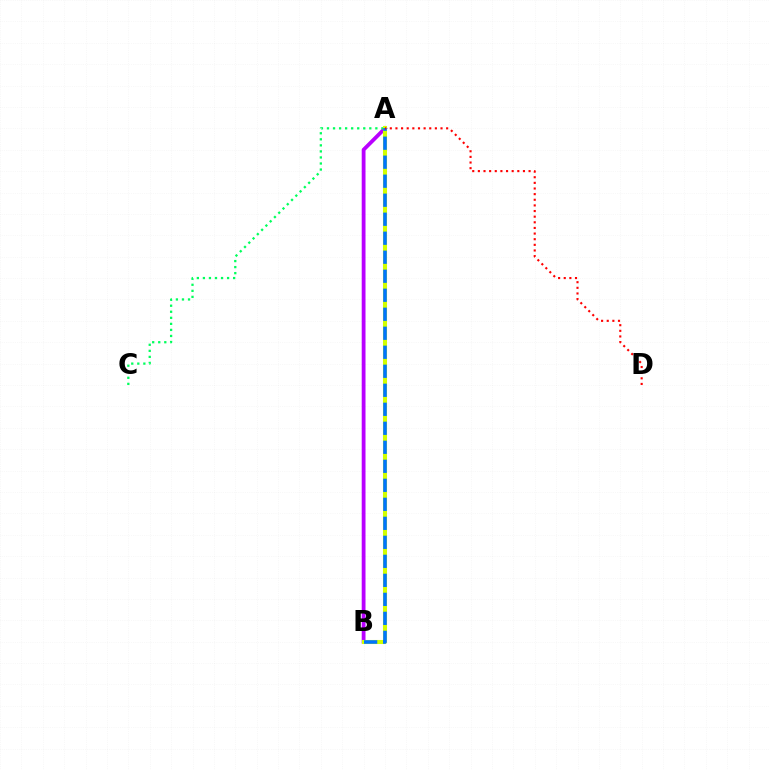{('A', 'B'): [{'color': '#b900ff', 'line_style': 'solid', 'thickness': 2.73}, {'color': '#d1ff00', 'line_style': 'solid', 'thickness': 2.92}, {'color': '#0074ff', 'line_style': 'dashed', 'thickness': 2.58}], ('A', 'C'): [{'color': '#00ff5c', 'line_style': 'dotted', 'thickness': 1.64}], ('A', 'D'): [{'color': '#ff0000', 'line_style': 'dotted', 'thickness': 1.53}]}